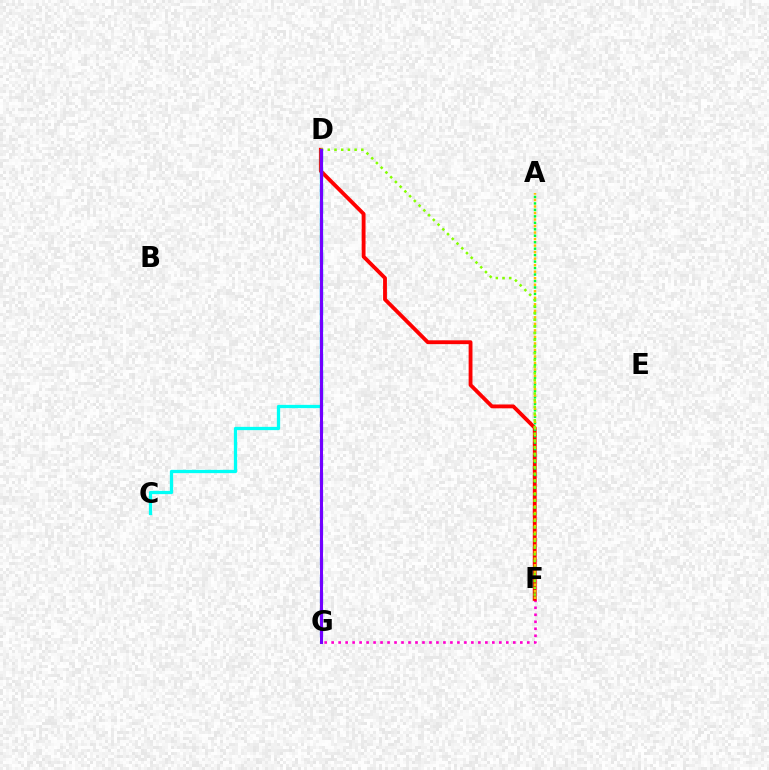{('F', 'G'): [{'color': '#ff00cf', 'line_style': 'dotted', 'thickness': 1.9}], ('D', 'F'): [{'color': '#ff0000', 'line_style': 'solid', 'thickness': 2.76}, {'color': '#84ff00', 'line_style': 'dotted', 'thickness': 1.82}], ('A', 'F'): [{'color': '#00ff39', 'line_style': 'dotted', 'thickness': 1.76}, {'color': '#ffbd00', 'line_style': 'dotted', 'thickness': 1.77}], ('C', 'D'): [{'color': '#00fff6', 'line_style': 'solid', 'thickness': 2.36}], ('D', 'G'): [{'color': '#004bff', 'line_style': 'dashed', 'thickness': 2.3}, {'color': '#7200ff', 'line_style': 'solid', 'thickness': 2.18}]}